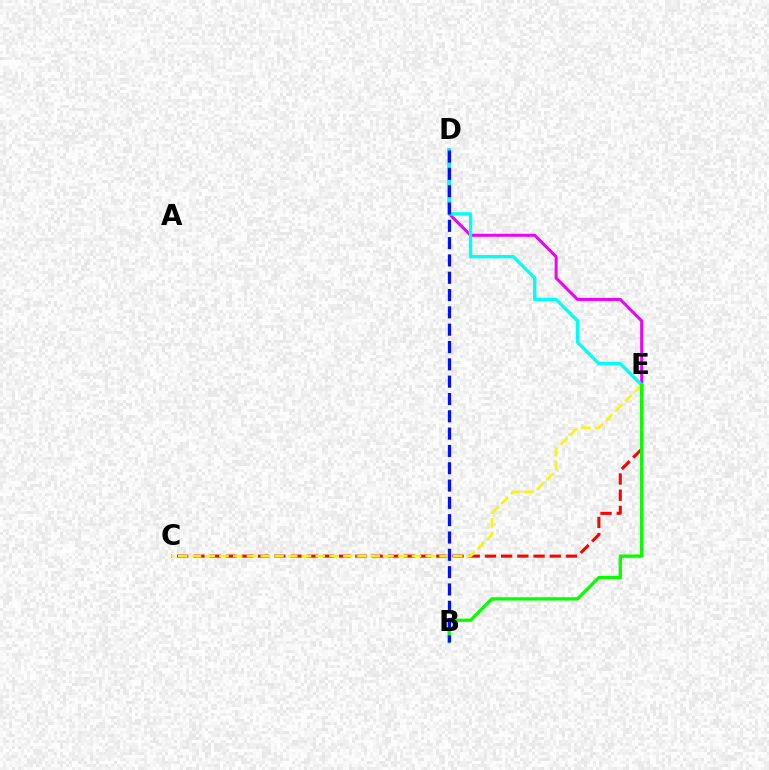{('D', 'E'): [{'color': '#ee00ff', 'line_style': 'solid', 'thickness': 2.16}, {'color': '#00fff6', 'line_style': 'solid', 'thickness': 2.4}], ('C', 'E'): [{'color': '#ff0000', 'line_style': 'dashed', 'thickness': 2.2}, {'color': '#fcf500', 'line_style': 'dashed', 'thickness': 1.87}], ('B', 'E'): [{'color': '#08ff00', 'line_style': 'solid', 'thickness': 2.36}], ('B', 'D'): [{'color': '#0010ff', 'line_style': 'dashed', 'thickness': 2.35}]}